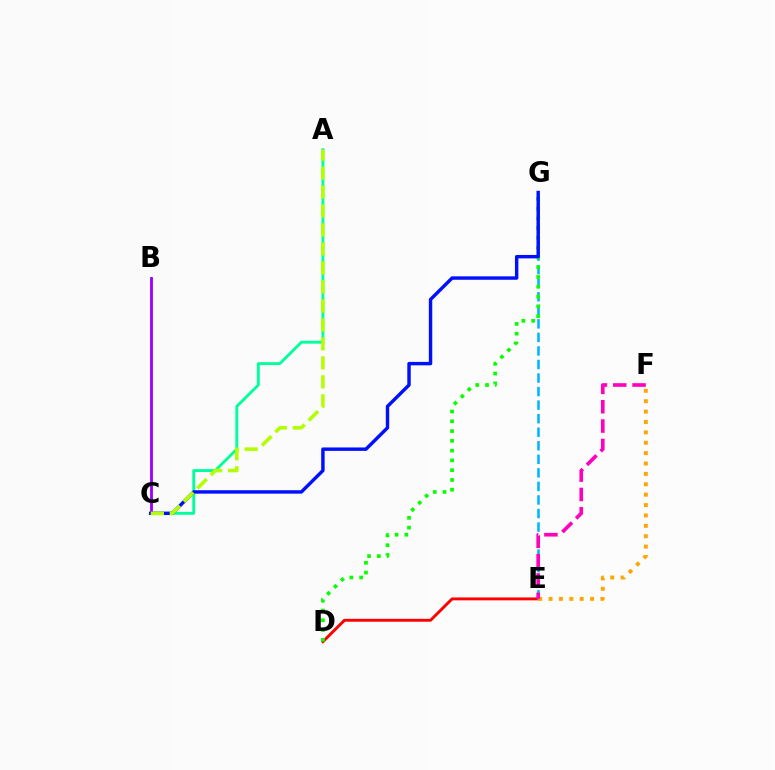{('A', 'C'): [{'color': '#00ff9d', 'line_style': 'solid', 'thickness': 2.08}, {'color': '#b3ff00', 'line_style': 'dashed', 'thickness': 2.58}], ('D', 'E'): [{'color': '#ff0000', 'line_style': 'solid', 'thickness': 2.09}], ('E', 'G'): [{'color': '#00b5ff', 'line_style': 'dashed', 'thickness': 1.84}], ('B', 'C'): [{'color': '#9b00ff', 'line_style': 'solid', 'thickness': 2.04}], ('D', 'G'): [{'color': '#08ff00', 'line_style': 'dotted', 'thickness': 2.66}], ('E', 'F'): [{'color': '#ffa500', 'line_style': 'dotted', 'thickness': 2.82}, {'color': '#ff00bd', 'line_style': 'dashed', 'thickness': 2.63}], ('C', 'G'): [{'color': '#0010ff', 'line_style': 'solid', 'thickness': 2.46}]}